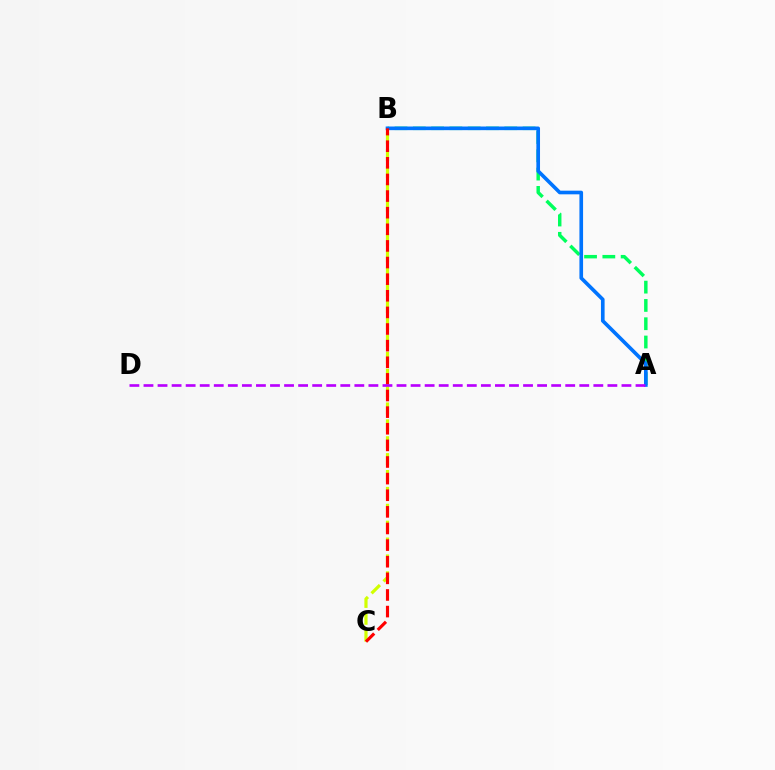{('A', 'B'): [{'color': '#00ff5c', 'line_style': 'dashed', 'thickness': 2.49}, {'color': '#0074ff', 'line_style': 'solid', 'thickness': 2.63}], ('B', 'C'): [{'color': '#d1ff00', 'line_style': 'dashed', 'thickness': 2.29}, {'color': '#ff0000', 'line_style': 'dashed', 'thickness': 2.26}], ('A', 'D'): [{'color': '#b900ff', 'line_style': 'dashed', 'thickness': 1.91}]}